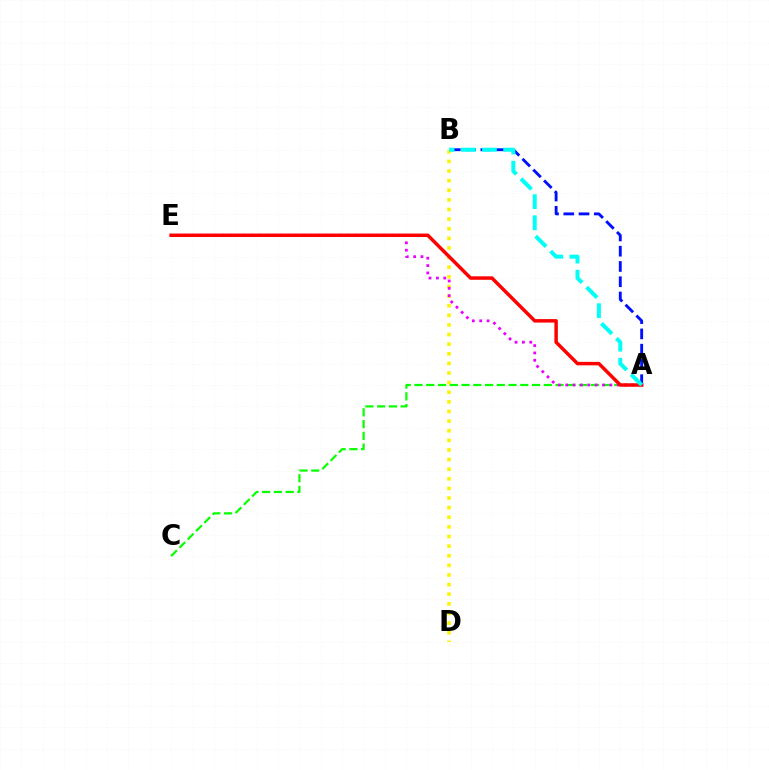{('B', 'D'): [{'color': '#fcf500', 'line_style': 'dotted', 'thickness': 2.61}], ('A', 'B'): [{'color': '#0010ff', 'line_style': 'dashed', 'thickness': 2.07}, {'color': '#00fff6', 'line_style': 'dashed', 'thickness': 2.87}], ('A', 'C'): [{'color': '#08ff00', 'line_style': 'dashed', 'thickness': 1.6}], ('A', 'E'): [{'color': '#ee00ff', 'line_style': 'dotted', 'thickness': 2.0}, {'color': '#ff0000', 'line_style': 'solid', 'thickness': 2.5}]}